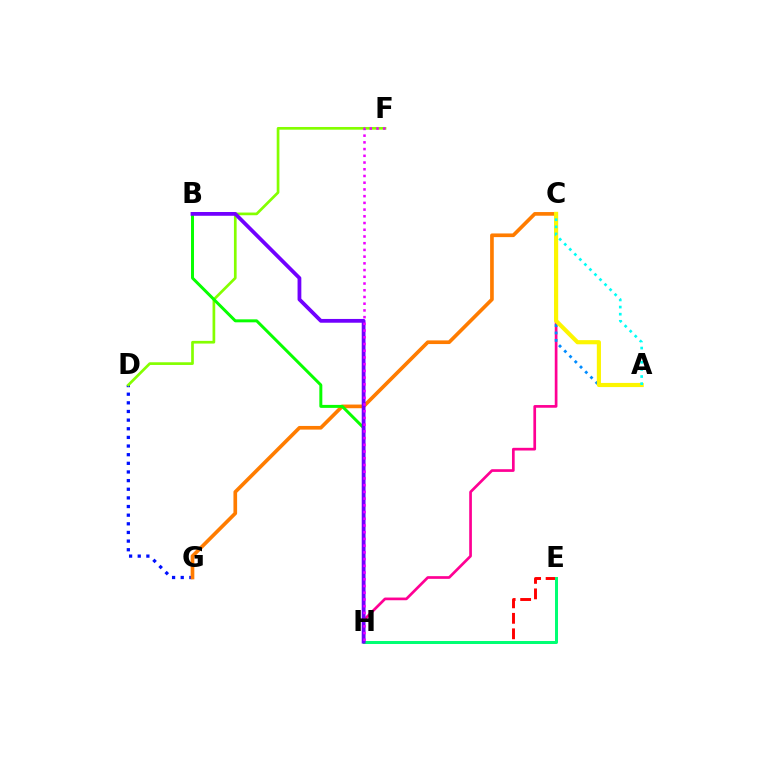{('E', 'H'): [{'color': '#ff0000', 'line_style': 'dashed', 'thickness': 2.1}, {'color': '#00ff74', 'line_style': 'solid', 'thickness': 2.16}], ('D', 'G'): [{'color': '#0010ff', 'line_style': 'dotted', 'thickness': 2.35}], ('C', 'G'): [{'color': '#ff7c00', 'line_style': 'solid', 'thickness': 2.64}], ('C', 'H'): [{'color': '#ff0094', 'line_style': 'solid', 'thickness': 1.94}], ('A', 'C'): [{'color': '#008cff', 'line_style': 'dotted', 'thickness': 2.01}, {'color': '#fcf500', 'line_style': 'solid', 'thickness': 2.98}, {'color': '#00fff6', 'line_style': 'dotted', 'thickness': 1.93}], ('D', 'F'): [{'color': '#84ff00', 'line_style': 'solid', 'thickness': 1.94}], ('B', 'H'): [{'color': '#08ff00', 'line_style': 'solid', 'thickness': 2.14}, {'color': '#7200ff', 'line_style': 'solid', 'thickness': 2.72}], ('F', 'H'): [{'color': '#ee00ff', 'line_style': 'dotted', 'thickness': 1.83}]}